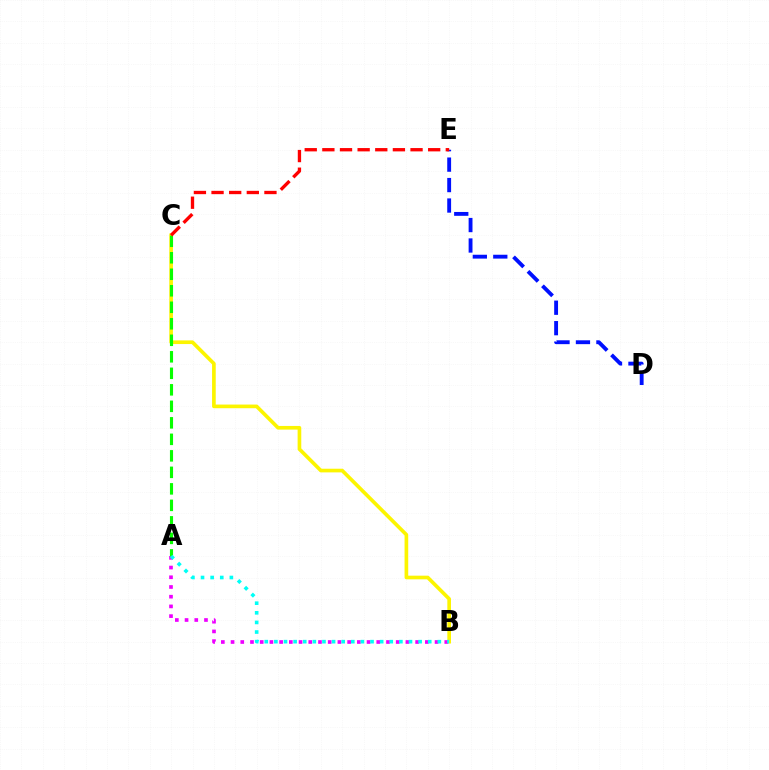{('B', 'C'): [{'color': '#fcf500', 'line_style': 'solid', 'thickness': 2.63}], ('A', 'B'): [{'color': '#ee00ff', 'line_style': 'dotted', 'thickness': 2.64}, {'color': '#00fff6', 'line_style': 'dotted', 'thickness': 2.61}], ('D', 'E'): [{'color': '#0010ff', 'line_style': 'dashed', 'thickness': 2.78}], ('A', 'C'): [{'color': '#08ff00', 'line_style': 'dashed', 'thickness': 2.24}], ('C', 'E'): [{'color': '#ff0000', 'line_style': 'dashed', 'thickness': 2.4}]}